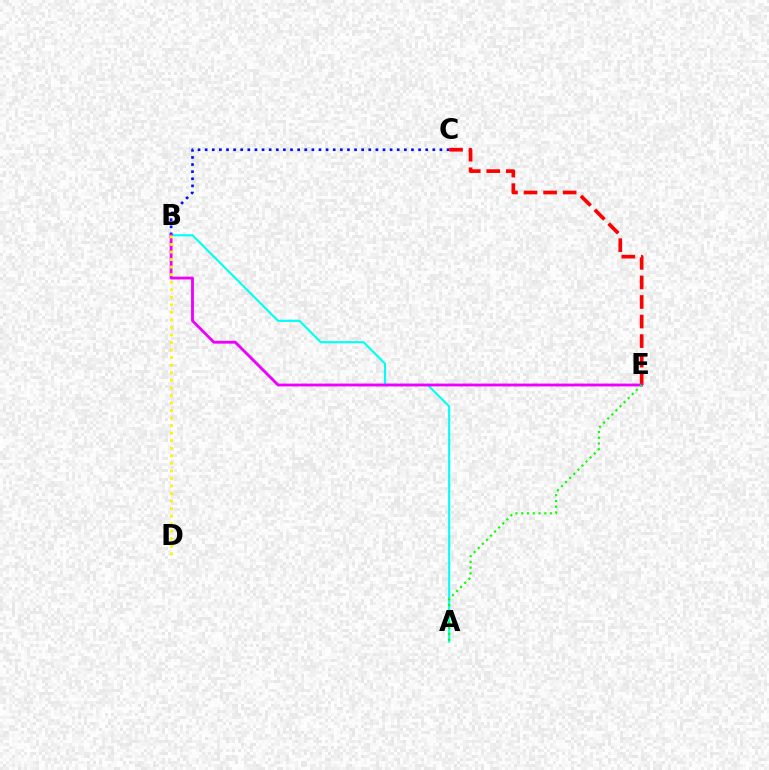{('A', 'B'): [{'color': '#00fff6', 'line_style': 'solid', 'thickness': 1.53}], ('B', 'C'): [{'color': '#0010ff', 'line_style': 'dotted', 'thickness': 1.93}], ('C', 'E'): [{'color': '#ff0000', 'line_style': 'dashed', 'thickness': 2.66}], ('B', 'E'): [{'color': '#ee00ff', 'line_style': 'solid', 'thickness': 2.05}], ('A', 'E'): [{'color': '#08ff00', 'line_style': 'dotted', 'thickness': 1.57}], ('B', 'D'): [{'color': '#fcf500', 'line_style': 'dotted', 'thickness': 2.05}]}